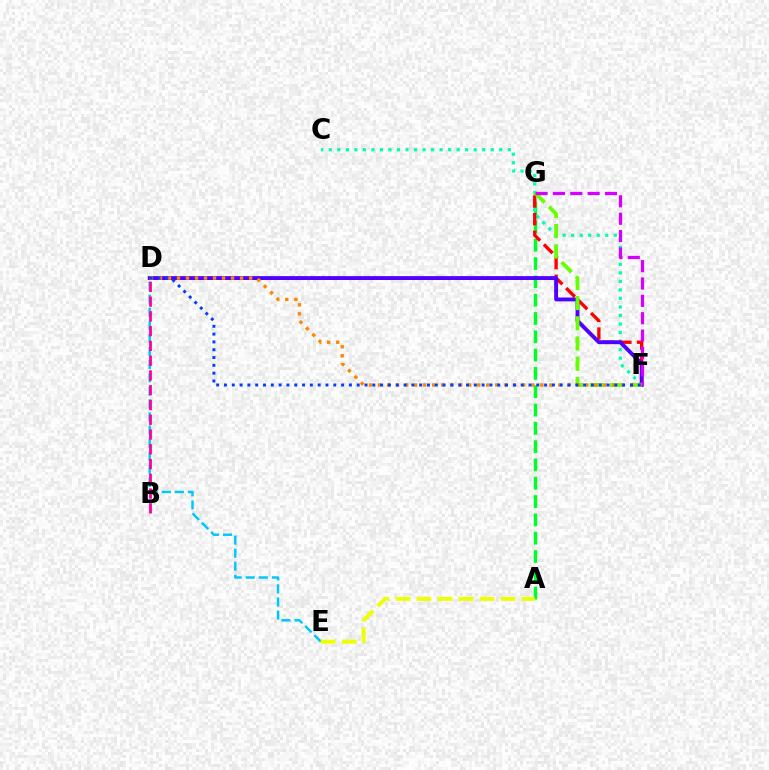{('D', 'E'): [{'color': '#00c7ff', 'line_style': 'dashed', 'thickness': 1.78}], ('A', 'G'): [{'color': '#00ff27', 'line_style': 'dashed', 'thickness': 2.49}], ('C', 'F'): [{'color': '#00ffaf', 'line_style': 'dotted', 'thickness': 2.32}], ('F', 'G'): [{'color': '#ff0000', 'line_style': 'dashed', 'thickness': 2.39}, {'color': '#66ff00', 'line_style': 'dashed', 'thickness': 2.75}, {'color': '#d600ff', 'line_style': 'dashed', 'thickness': 2.36}], ('D', 'F'): [{'color': '#4f00ff', 'line_style': 'solid', 'thickness': 2.79}, {'color': '#ff8800', 'line_style': 'dotted', 'thickness': 2.45}, {'color': '#003fff', 'line_style': 'dotted', 'thickness': 2.12}], ('A', 'E'): [{'color': '#eeff00', 'line_style': 'dashed', 'thickness': 2.85}], ('B', 'D'): [{'color': '#ff00a0', 'line_style': 'dashed', 'thickness': 2.01}]}